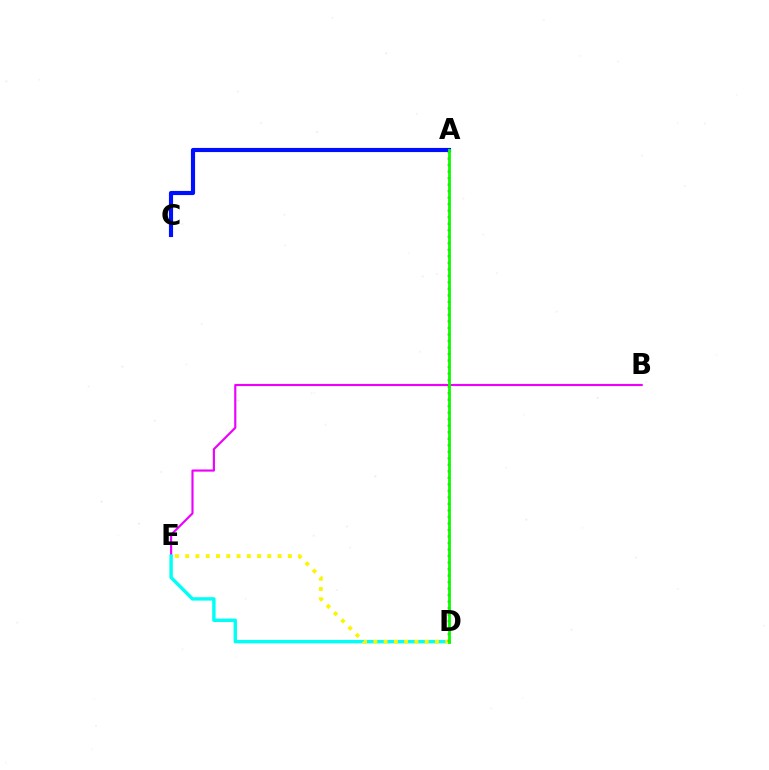{('A', 'C'): [{'color': '#0010ff', 'line_style': 'solid', 'thickness': 2.98}], ('B', 'E'): [{'color': '#ee00ff', 'line_style': 'solid', 'thickness': 1.55}], ('D', 'E'): [{'color': '#00fff6', 'line_style': 'solid', 'thickness': 2.45}, {'color': '#fcf500', 'line_style': 'dotted', 'thickness': 2.79}], ('A', 'D'): [{'color': '#ff0000', 'line_style': 'dotted', 'thickness': 1.77}, {'color': '#08ff00', 'line_style': 'solid', 'thickness': 2.03}]}